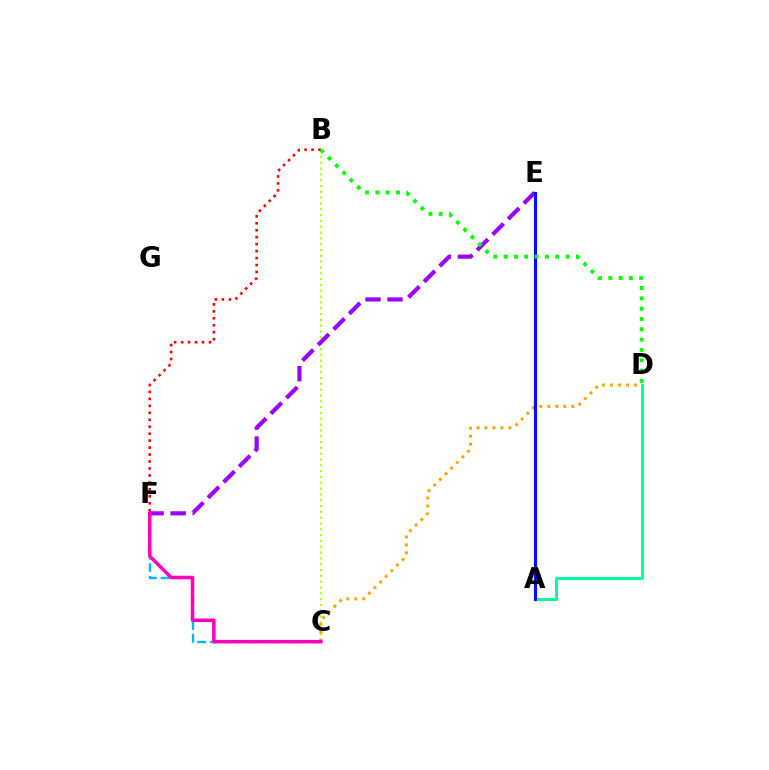{('B', 'F'): [{'color': '#ff0000', 'line_style': 'dotted', 'thickness': 1.89}], ('A', 'D'): [{'color': '#00ff9d', 'line_style': 'solid', 'thickness': 2.13}], ('B', 'C'): [{'color': '#b3ff00', 'line_style': 'dotted', 'thickness': 1.58}], ('C', 'F'): [{'color': '#00b5ff', 'line_style': 'dashed', 'thickness': 1.71}, {'color': '#ff00bd', 'line_style': 'solid', 'thickness': 2.52}], ('E', 'F'): [{'color': '#9b00ff', 'line_style': 'dashed', 'thickness': 2.99}], ('C', 'D'): [{'color': '#ffa500', 'line_style': 'dotted', 'thickness': 2.16}], ('A', 'E'): [{'color': '#0010ff', 'line_style': 'solid', 'thickness': 2.27}], ('B', 'D'): [{'color': '#08ff00', 'line_style': 'dotted', 'thickness': 2.8}]}